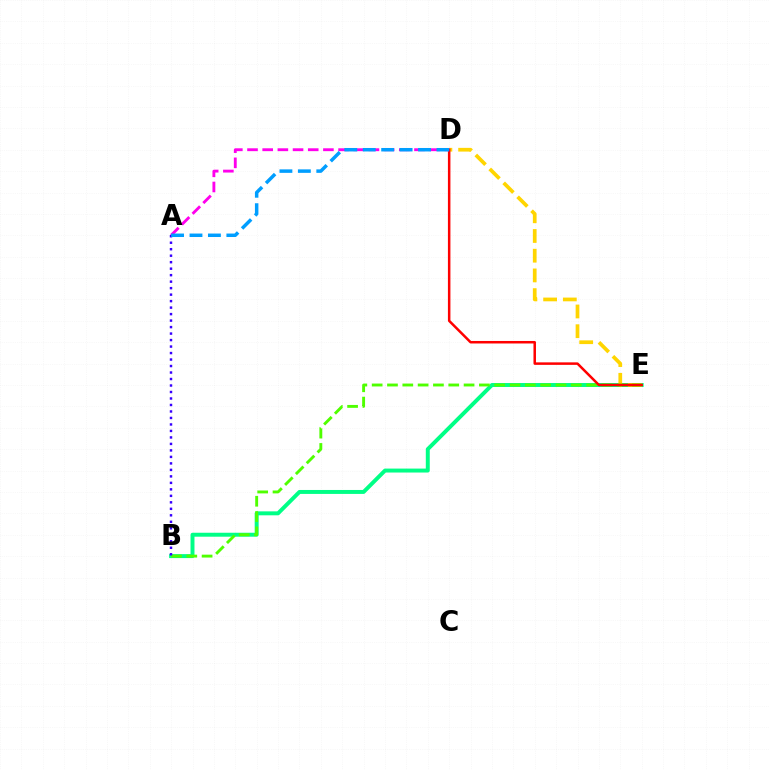{('B', 'E'): [{'color': '#00ff86', 'line_style': 'solid', 'thickness': 2.84}, {'color': '#4fff00', 'line_style': 'dashed', 'thickness': 2.08}], ('D', 'E'): [{'color': '#ffd500', 'line_style': 'dashed', 'thickness': 2.68}, {'color': '#ff0000', 'line_style': 'solid', 'thickness': 1.8}], ('A', 'D'): [{'color': '#ff00ed', 'line_style': 'dashed', 'thickness': 2.06}, {'color': '#009eff', 'line_style': 'dashed', 'thickness': 2.5}], ('A', 'B'): [{'color': '#3700ff', 'line_style': 'dotted', 'thickness': 1.76}]}